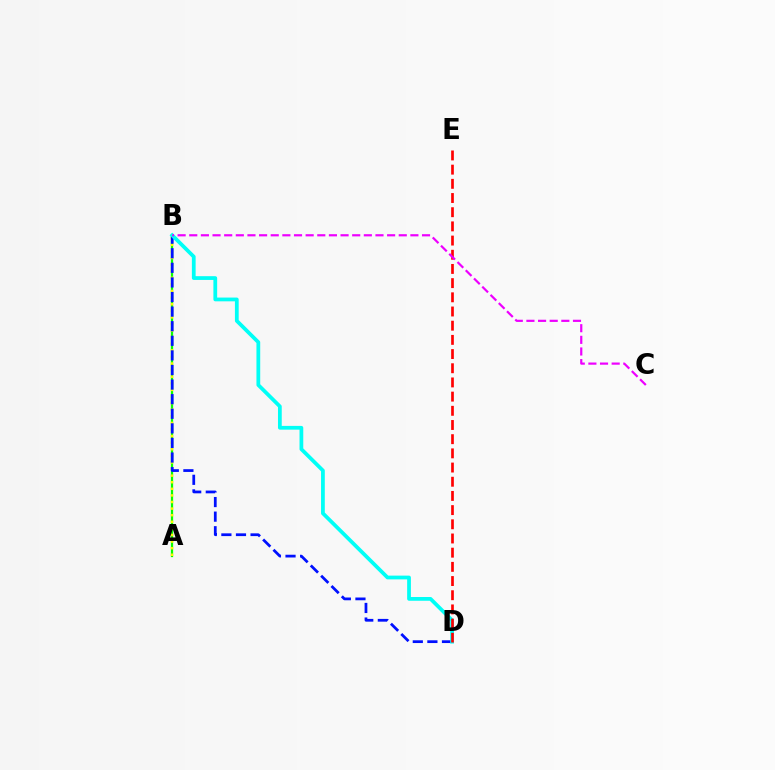{('A', 'B'): [{'color': '#08ff00', 'line_style': 'solid', 'thickness': 1.63}, {'color': '#fcf500', 'line_style': 'dotted', 'thickness': 1.79}], ('B', 'D'): [{'color': '#0010ff', 'line_style': 'dashed', 'thickness': 1.98}, {'color': '#00fff6', 'line_style': 'solid', 'thickness': 2.71}], ('D', 'E'): [{'color': '#ff0000', 'line_style': 'dashed', 'thickness': 1.93}], ('B', 'C'): [{'color': '#ee00ff', 'line_style': 'dashed', 'thickness': 1.58}]}